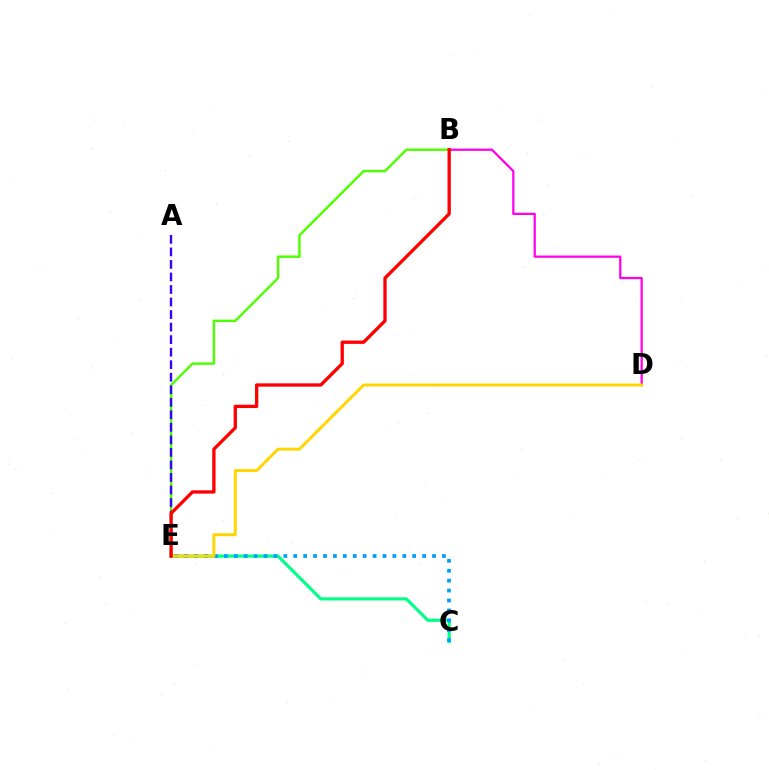{('C', 'E'): [{'color': '#00ff86', 'line_style': 'solid', 'thickness': 2.26}, {'color': '#009eff', 'line_style': 'dotted', 'thickness': 2.69}], ('B', 'D'): [{'color': '#ff00ed', 'line_style': 'solid', 'thickness': 1.62}], ('D', 'E'): [{'color': '#ffd500', 'line_style': 'solid', 'thickness': 2.09}], ('B', 'E'): [{'color': '#4fff00', 'line_style': 'solid', 'thickness': 1.76}, {'color': '#ff0000', 'line_style': 'solid', 'thickness': 2.38}], ('A', 'E'): [{'color': '#3700ff', 'line_style': 'dashed', 'thickness': 1.7}]}